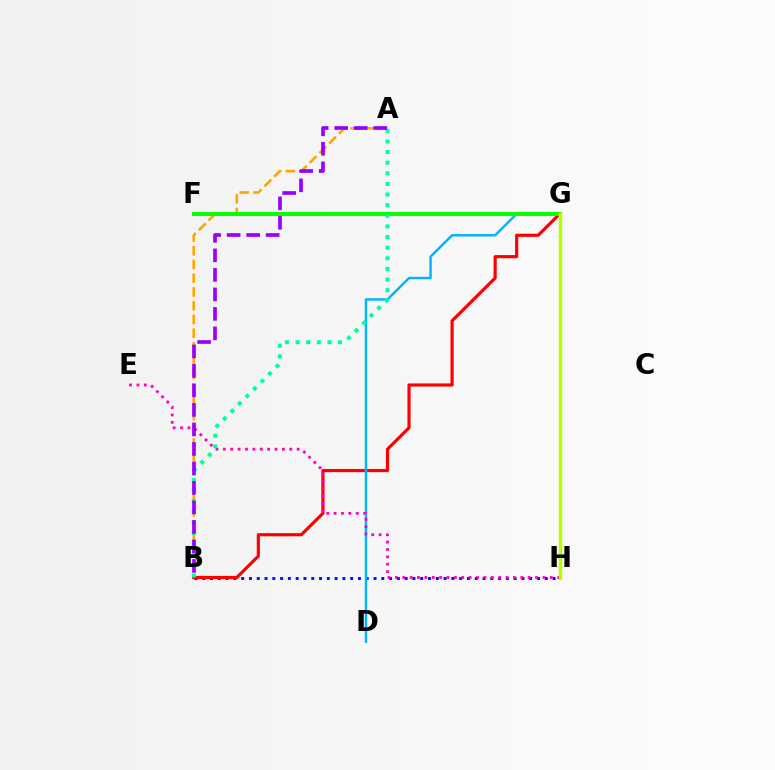{('B', 'H'): [{'color': '#0010ff', 'line_style': 'dotted', 'thickness': 2.12}], ('A', 'B'): [{'color': '#ffa500', 'line_style': 'dashed', 'thickness': 1.87}, {'color': '#00ff9d', 'line_style': 'dotted', 'thickness': 2.89}, {'color': '#9b00ff', 'line_style': 'dashed', 'thickness': 2.65}], ('B', 'G'): [{'color': '#ff0000', 'line_style': 'solid', 'thickness': 2.28}], ('D', 'G'): [{'color': '#00b5ff', 'line_style': 'solid', 'thickness': 1.76}], ('F', 'G'): [{'color': '#08ff00', 'line_style': 'solid', 'thickness': 2.87}], ('E', 'H'): [{'color': '#ff00bd', 'line_style': 'dotted', 'thickness': 2.0}], ('G', 'H'): [{'color': '#b3ff00', 'line_style': 'solid', 'thickness': 2.48}]}